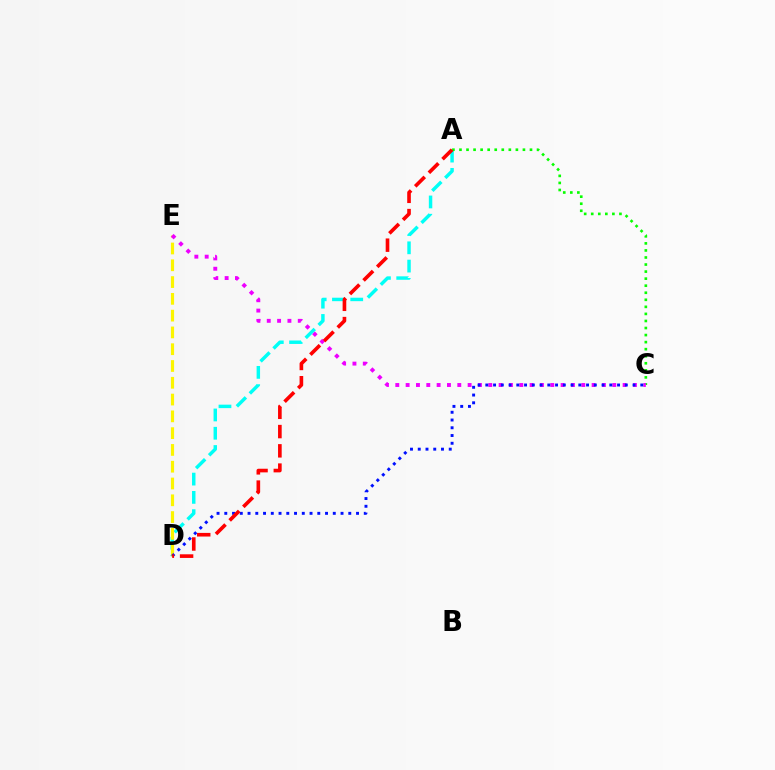{('A', 'D'): [{'color': '#00fff6', 'line_style': 'dashed', 'thickness': 2.48}, {'color': '#ff0000', 'line_style': 'dashed', 'thickness': 2.62}], ('A', 'C'): [{'color': '#08ff00', 'line_style': 'dotted', 'thickness': 1.92}], ('D', 'E'): [{'color': '#fcf500', 'line_style': 'dashed', 'thickness': 2.28}], ('C', 'E'): [{'color': '#ee00ff', 'line_style': 'dotted', 'thickness': 2.81}], ('C', 'D'): [{'color': '#0010ff', 'line_style': 'dotted', 'thickness': 2.11}]}